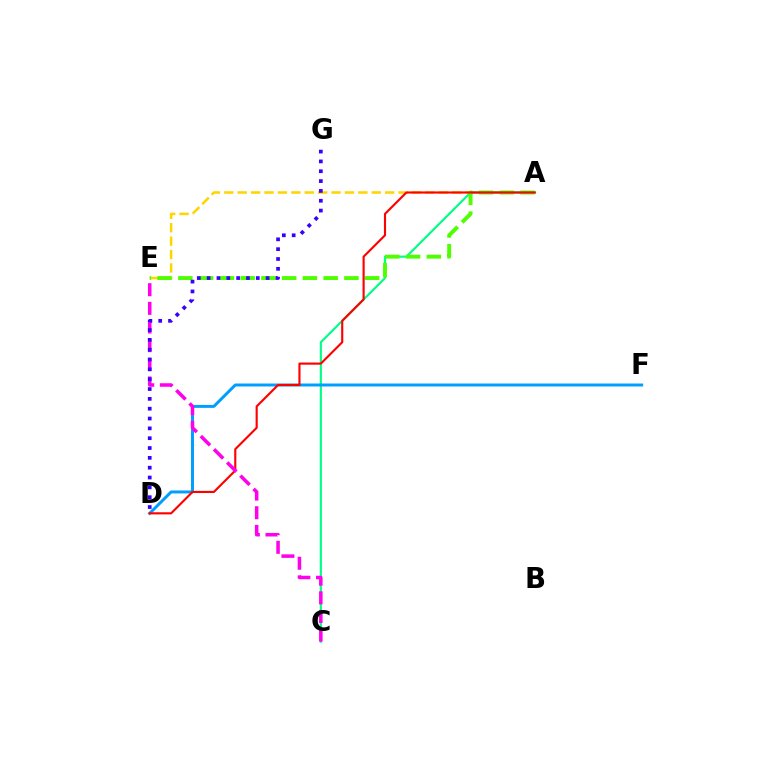{('A', 'E'): [{'color': '#ffd500', 'line_style': 'dashed', 'thickness': 1.82}, {'color': '#4fff00', 'line_style': 'dashed', 'thickness': 2.82}], ('A', 'C'): [{'color': '#00ff86', 'line_style': 'solid', 'thickness': 1.55}], ('D', 'F'): [{'color': '#009eff', 'line_style': 'solid', 'thickness': 2.13}], ('A', 'D'): [{'color': '#ff0000', 'line_style': 'solid', 'thickness': 1.54}], ('C', 'E'): [{'color': '#ff00ed', 'line_style': 'dashed', 'thickness': 2.53}], ('D', 'G'): [{'color': '#3700ff', 'line_style': 'dotted', 'thickness': 2.67}]}